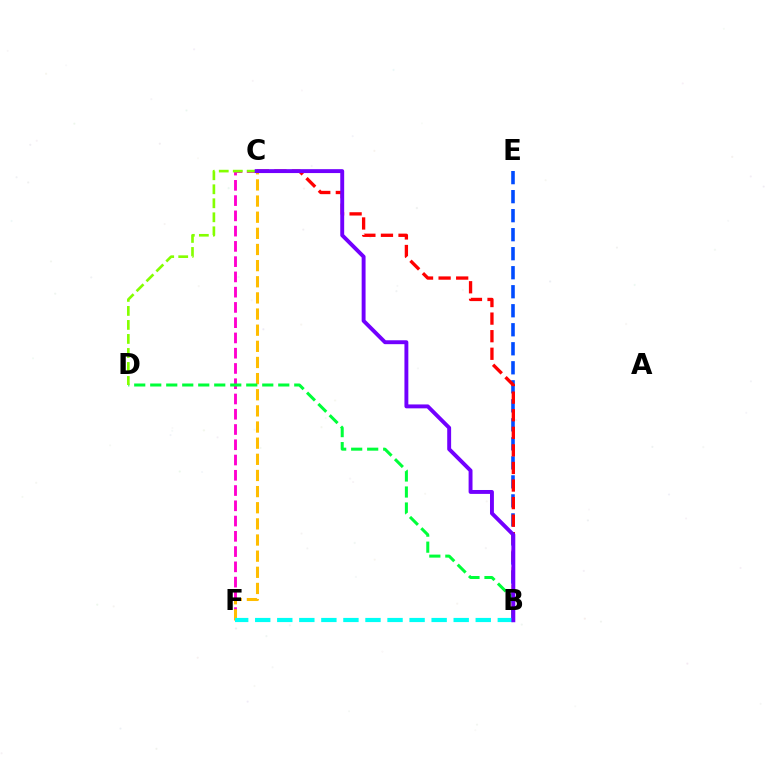{('B', 'E'): [{'color': '#004bff', 'line_style': 'dashed', 'thickness': 2.58}], ('B', 'C'): [{'color': '#ff0000', 'line_style': 'dashed', 'thickness': 2.39}, {'color': '#7200ff', 'line_style': 'solid', 'thickness': 2.81}], ('C', 'F'): [{'color': '#ff00cf', 'line_style': 'dashed', 'thickness': 2.07}, {'color': '#ffbd00', 'line_style': 'dashed', 'thickness': 2.19}], ('B', 'D'): [{'color': '#00ff39', 'line_style': 'dashed', 'thickness': 2.17}], ('C', 'D'): [{'color': '#84ff00', 'line_style': 'dashed', 'thickness': 1.9}], ('B', 'F'): [{'color': '#00fff6', 'line_style': 'dashed', 'thickness': 3.0}]}